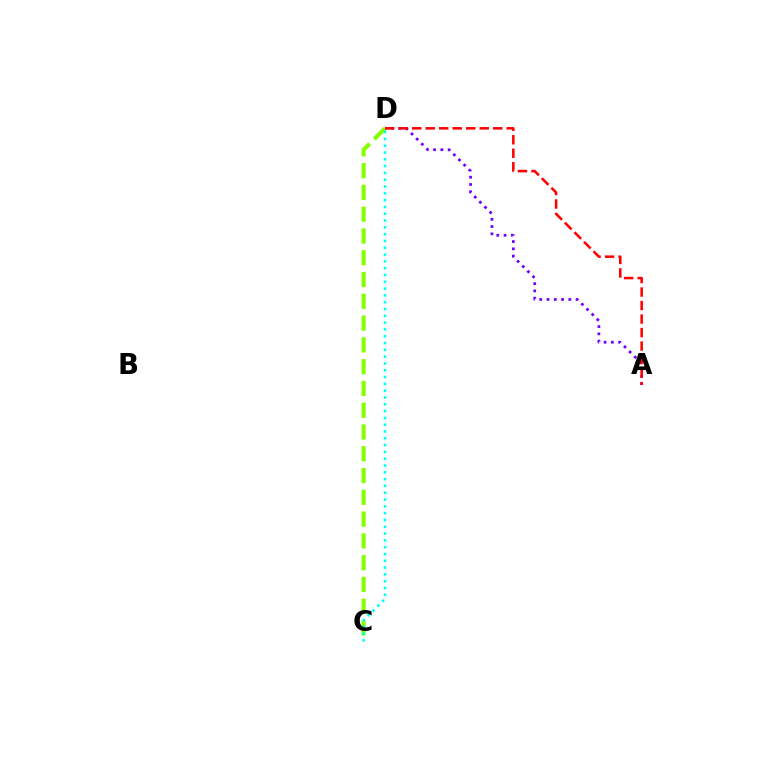{('A', 'D'): [{'color': '#7200ff', 'line_style': 'dotted', 'thickness': 1.98}, {'color': '#ff0000', 'line_style': 'dashed', 'thickness': 1.83}], ('C', 'D'): [{'color': '#84ff00', 'line_style': 'dashed', 'thickness': 2.96}, {'color': '#00fff6', 'line_style': 'dotted', 'thickness': 1.85}]}